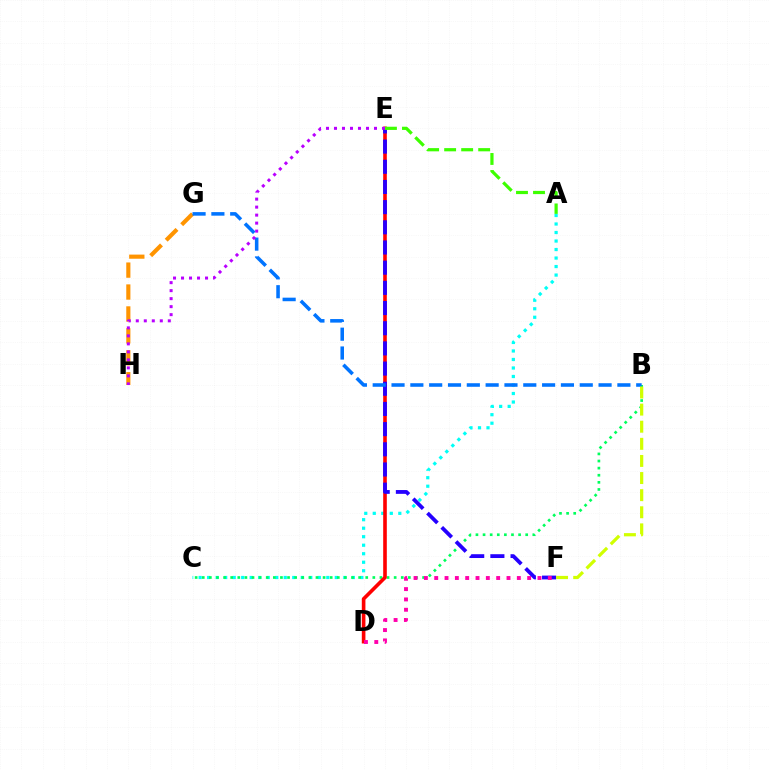{('A', 'C'): [{'color': '#00fff6', 'line_style': 'dotted', 'thickness': 2.31}], ('B', 'C'): [{'color': '#00ff5c', 'line_style': 'dotted', 'thickness': 1.93}], ('D', 'E'): [{'color': '#ff0000', 'line_style': 'solid', 'thickness': 2.61}], ('E', 'F'): [{'color': '#2500ff', 'line_style': 'dashed', 'thickness': 2.74}], ('G', 'H'): [{'color': '#ff9400', 'line_style': 'dashed', 'thickness': 2.98}], ('B', 'G'): [{'color': '#0074ff', 'line_style': 'dashed', 'thickness': 2.56}], ('E', 'H'): [{'color': '#b900ff', 'line_style': 'dotted', 'thickness': 2.17}], ('A', 'E'): [{'color': '#3dff00', 'line_style': 'dashed', 'thickness': 2.31}], ('B', 'F'): [{'color': '#d1ff00', 'line_style': 'dashed', 'thickness': 2.32}], ('D', 'F'): [{'color': '#ff00ac', 'line_style': 'dotted', 'thickness': 2.81}]}